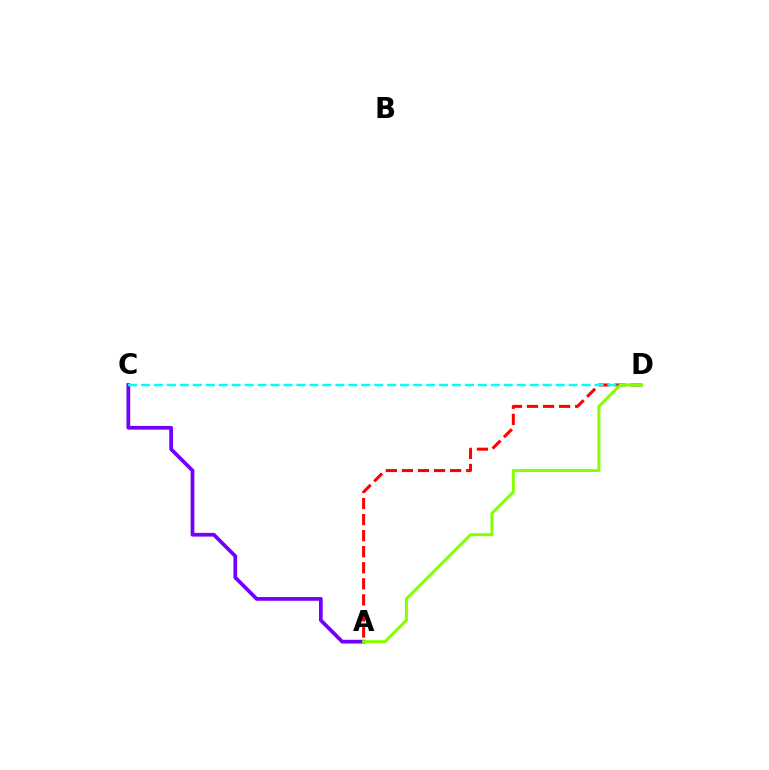{('A', 'D'): [{'color': '#ff0000', 'line_style': 'dashed', 'thickness': 2.18}, {'color': '#84ff00', 'line_style': 'solid', 'thickness': 2.15}], ('A', 'C'): [{'color': '#7200ff', 'line_style': 'solid', 'thickness': 2.69}], ('C', 'D'): [{'color': '#00fff6', 'line_style': 'dashed', 'thickness': 1.76}]}